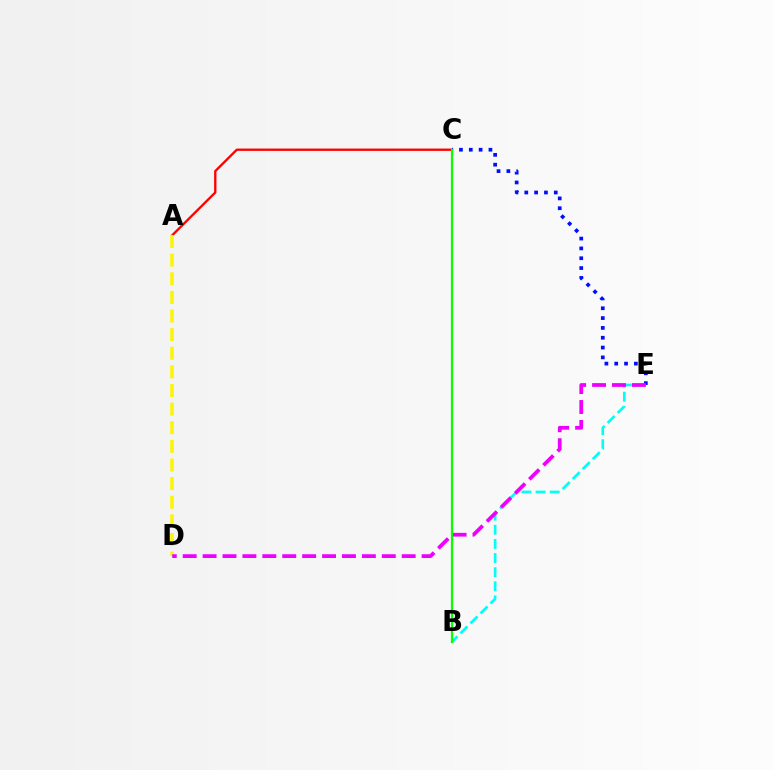{('A', 'C'): [{'color': '#ff0000', 'line_style': 'solid', 'thickness': 1.68}], ('C', 'E'): [{'color': '#0010ff', 'line_style': 'dotted', 'thickness': 2.67}], ('A', 'D'): [{'color': '#fcf500', 'line_style': 'dashed', 'thickness': 2.53}], ('B', 'E'): [{'color': '#00fff6', 'line_style': 'dashed', 'thickness': 1.92}], ('D', 'E'): [{'color': '#ee00ff', 'line_style': 'dashed', 'thickness': 2.7}], ('B', 'C'): [{'color': '#08ff00', 'line_style': 'solid', 'thickness': 1.62}]}